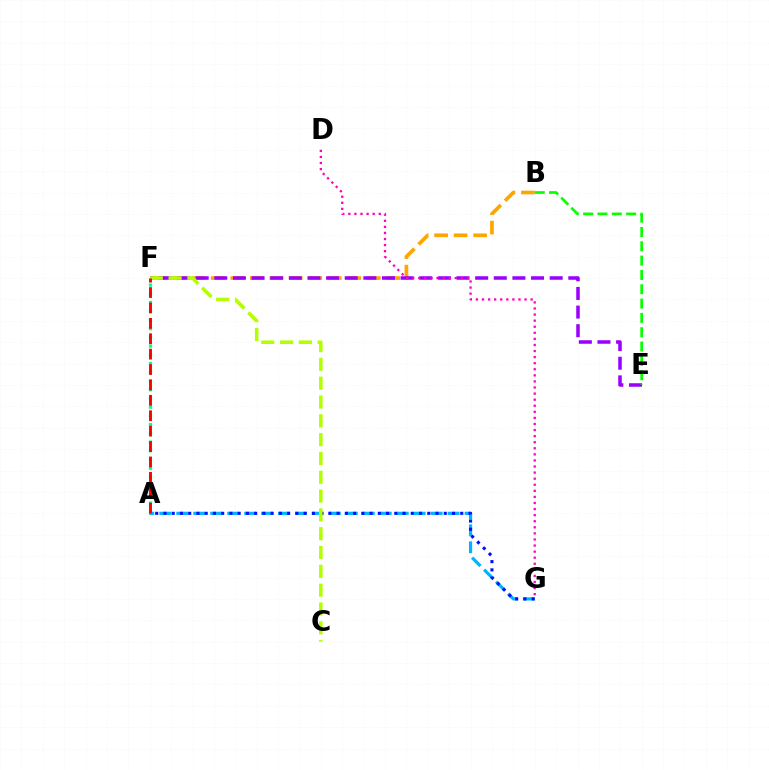{('B', 'F'): [{'color': '#ffa500', 'line_style': 'dashed', 'thickness': 2.65}], ('A', 'F'): [{'color': '#00ff9d', 'line_style': 'dotted', 'thickness': 2.37}, {'color': '#ff0000', 'line_style': 'dashed', 'thickness': 2.09}], ('A', 'G'): [{'color': '#00b5ff', 'line_style': 'dashed', 'thickness': 2.3}, {'color': '#0010ff', 'line_style': 'dotted', 'thickness': 2.24}], ('E', 'F'): [{'color': '#9b00ff', 'line_style': 'dashed', 'thickness': 2.53}], ('C', 'F'): [{'color': '#b3ff00', 'line_style': 'dashed', 'thickness': 2.56}], ('D', 'G'): [{'color': '#ff00bd', 'line_style': 'dotted', 'thickness': 1.65}], ('B', 'E'): [{'color': '#08ff00', 'line_style': 'dashed', 'thickness': 1.95}]}